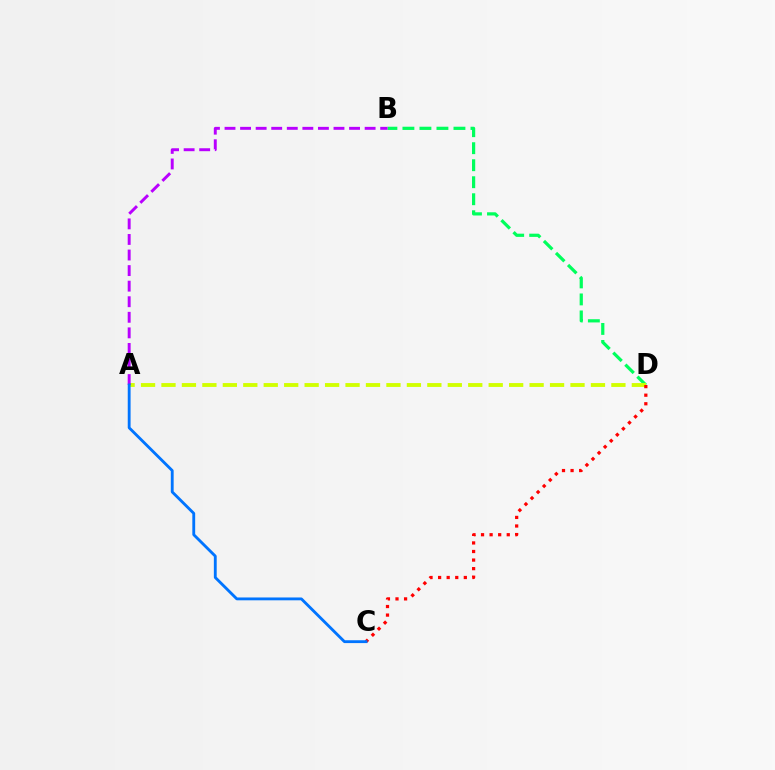{('B', 'D'): [{'color': '#00ff5c', 'line_style': 'dashed', 'thickness': 2.31}], ('A', 'D'): [{'color': '#d1ff00', 'line_style': 'dashed', 'thickness': 2.78}], ('C', 'D'): [{'color': '#ff0000', 'line_style': 'dotted', 'thickness': 2.33}], ('A', 'B'): [{'color': '#b900ff', 'line_style': 'dashed', 'thickness': 2.11}], ('A', 'C'): [{'color': '#0074ff', 'line_style': 'solid', 'thickness': 2.05}]}